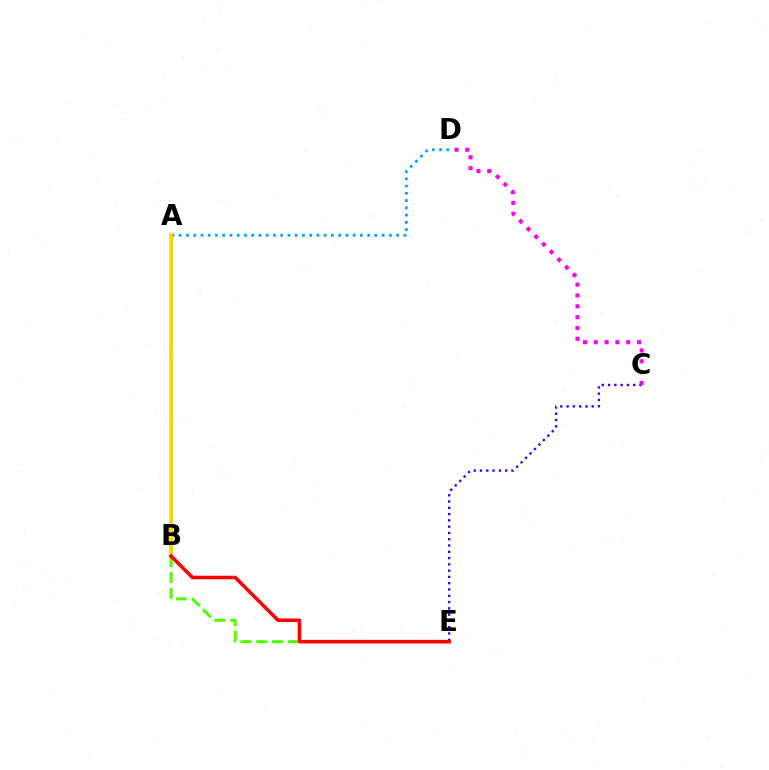{('A', 'B'): [{'color': '#00ff86', 'line_style': 'solid', 'thickness': 2.19}, {'color': '#ffd500', 'line_style': 'solid', 'thickness': 2.72}], ('A', 'D'): [{'color': '#009eff', 'line_style': 'dotted', 'thickness': 1.97}], ('B', 'E'): [{'color': '#4fff00', 'line_style': 'dashed', 'thickness': 2.15}, {'color': '#ff0000', 'line_style': 'solid', 'thickness': 2.57}], ('C', 'E'): [{'color': '#3700ff', 'line_style': 'dotted', 'thickness': 1.71}], ('C', 'D'): [{'color': '#ff00ed', 'line_style': 'dotted', 'thickness': 2.94}]}